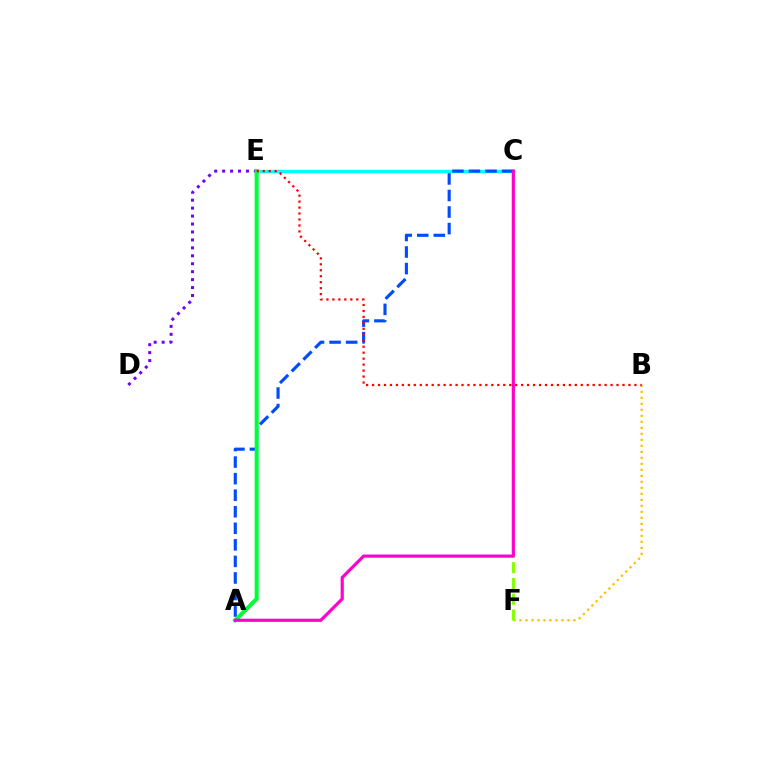{('C', 'E'): [{'color': '#00fff6', 'line_style': 'solid', 'thickness': 2.44}], ('A', 'C'): [{'color': '#004bff', 'line_style': 'dashed', 'thickness': 2.25}, {'color': '#ff00cf', 'line_style': 'solid', 'thickness': 2.28}], ('B', 'F'): [{'color': '#ffbd00', 'line_style': 'dotted', 'thickness': 1.63}], ('C', 'F'): [{'color': '#84ff00', 'line_style': 'dashed', 'thickness': 2.14}], ('D', 'E'): [{'color': '#7200ff', 'line_style': 'dotted', 'thickness': 2.16}], ('A', 'E'): [{'color': '#00ff39', 'line_style': 'solid', 'thickness': 2.91}], ('B', 'E'): [{'color': '#ff0000', 'line_style': 'dotted', 'thickness': 1.62}]}